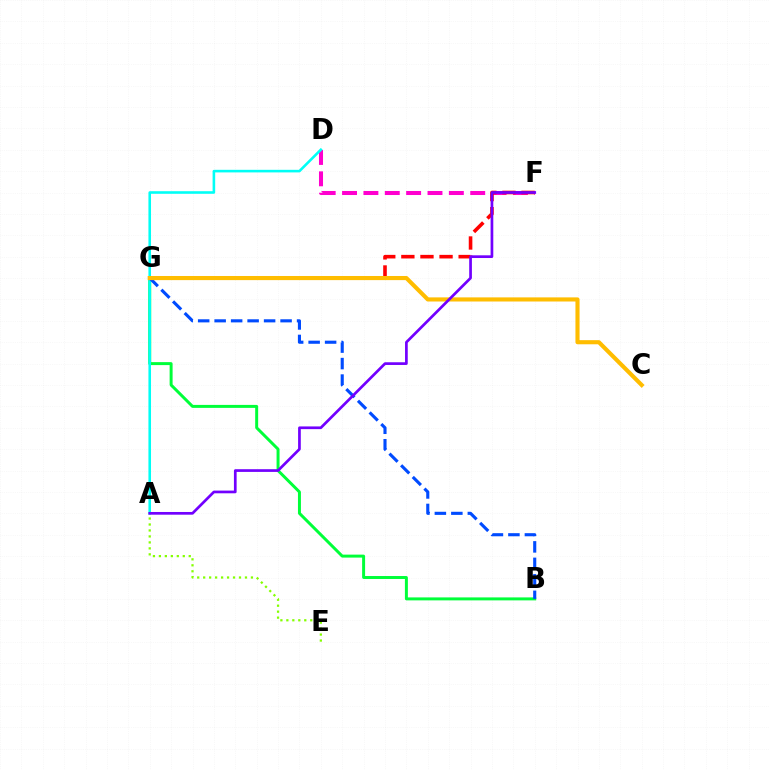{('A', 'E'): [{'color': '#84ff00', 'line_style': 'dotted', 'thickness': 1.62}], ('D', 'F'): [{'color': '#ff00cf', 'line_style': 'dashed', 'thickness': 2.9}], ('B', 'G'): [{'color': '#00ff39', 'line_style': 'solid', 'thickness': 2.14}, {'color': '#004bff', 'line_style': 'dashed', 'thickness': 2.24}], ('A', 'D'): [{'color': '#00fff6', 'line_style': 'solid', 'thickness': 1.86}], ('F', 'G'): [{'color': '#ff0000', 'line_style': 'dashed', 'thickness': 2.59}], ('C', 'G'): [{'color': '#ffbd00', 'line_style': 'solid', 'thickness': 2.97}], ('A', 'F'): [{'color': '#7200ff', 'line_style': 'solid', 'thickness': 1.95}]}